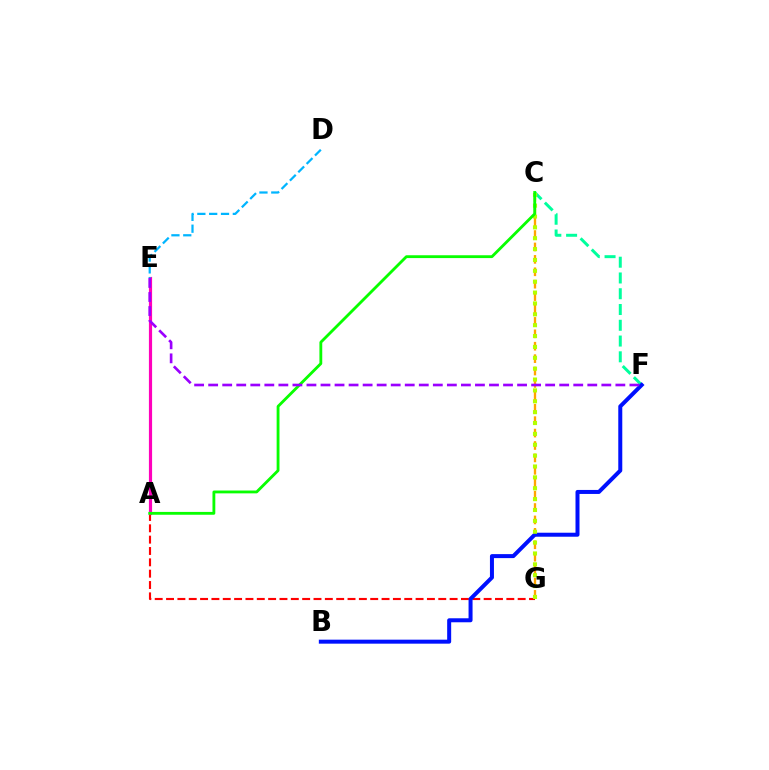{('A', 'G'): [{'color': '#ff0000', 'line_style': 'dashed', 'thickness': 1.54}], ('C', 'G'): [{'color': '#ffa500', 'line_style': 'dashed', 'thickness': 1.69}, {'color': '#b3ff00', 'line_style': 'dotted', 'thickness': 2.95}], ('A', 'E'): [{'color': '#ff00bd', 'line_style': 'solid', 'thickness': 2.29}], ('C', 'F'): [{'color': '#00ff9d', 'line_style': 'dashed', 'thickness': 2.14}], ('B', 'F'): [{'color': '#0010ff', 'line_style': 'solid', 'thickness': 2.88}], ('D', 'E'): [{'color': '#00b5ff', 'line_style': 'dashed', 'thickness': 1.61}], ('A', 'C'): [{'color': '#08ff00', 'line_style': 'solid', 'thickness': 2.04}], ('E', 'F'): [{'color': '#9b00ff', 'line_style': 'dashed', 'thickness': 1.91}]}